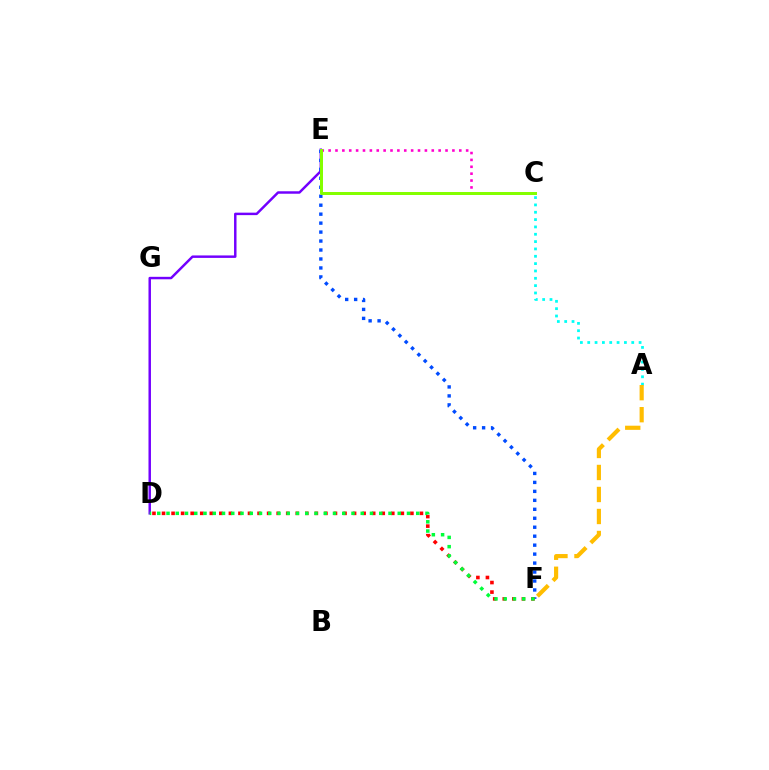{('D', 'E'): [{'color': '#7200ff', 'line_style': 'solid', 'thickness': 1.78}], ('A', 'C'): [{'color': '#00fff6', 'line_style': 'dotted', 'thickness': 1.99}], ('E', 'F'): [{'color': '#004bff', 'line_style': 'dotted', 'thickness': 2.44}], ('C', 'E'): [{'color': '#ff00cf', 'line_style': 'dotted', 'thickness': 1.87}, {'color': '#84ff00', 'line_style': 'solid', 'thickness': 2.16}], ('D', 'F'): [{'color': '#ff0000', 'line_style': 'dotted', 'thickness': 2.6}, {'color': '#00ff39', 'line_style': 'dotted', 'thickness': 2.51}], ('A', 'F'): [{'color': '#ffbd00', 'line_style': 'dashed', 'thickness': 2.99}]}